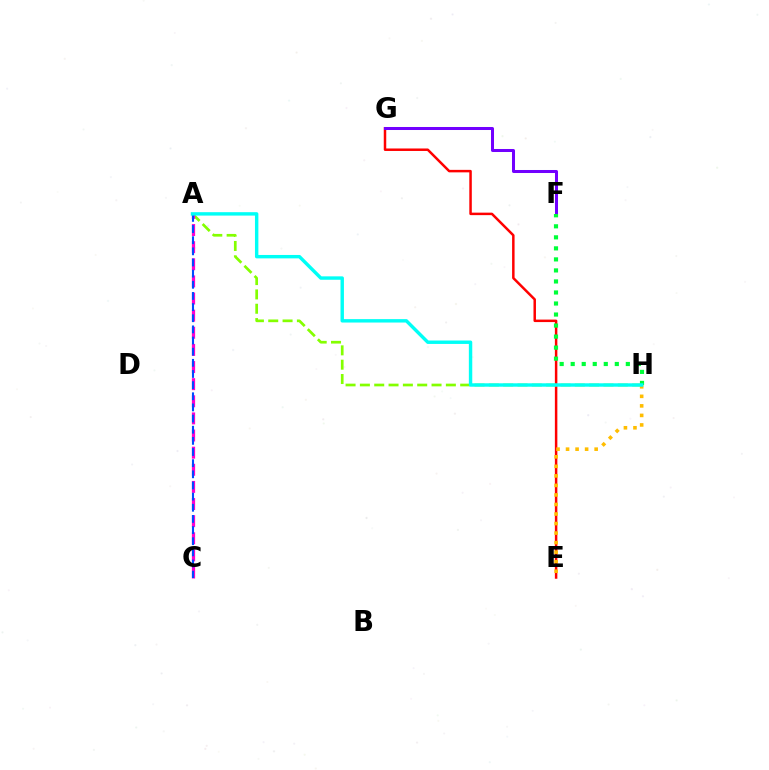{('E', 'G'): [{'color': '#ff0000', 'line_style': 'solid', 'thickness': 1.79}], ('E', 'H'): [{'color': '#ffbd00', 'line_style': 'dotted', 'thickness': 2.59}], ('F', 'G'): [{'color': '#7200ff', 'line_style': 'solid', 'thickness': 2.17}], ('A', 'H'): [{'color': '#84ff00', 'line_style': 'dashed', 'thickness': 1.95}, {'color': '#00fff6', 'line_style': 'solid', 'thickness': 2.46}], ('A', 'C'): [{'color': '#ff00cf', 'line_style': 'dashed', 'thickness': 2.33}, {'color': '#004bff', 'line_style': 'dashed', 'thickness': 1.51}], ('F', 'H'): [{'color': '#00ff39', 'line_style': 'dotted', 'thickness': 3.0}]}